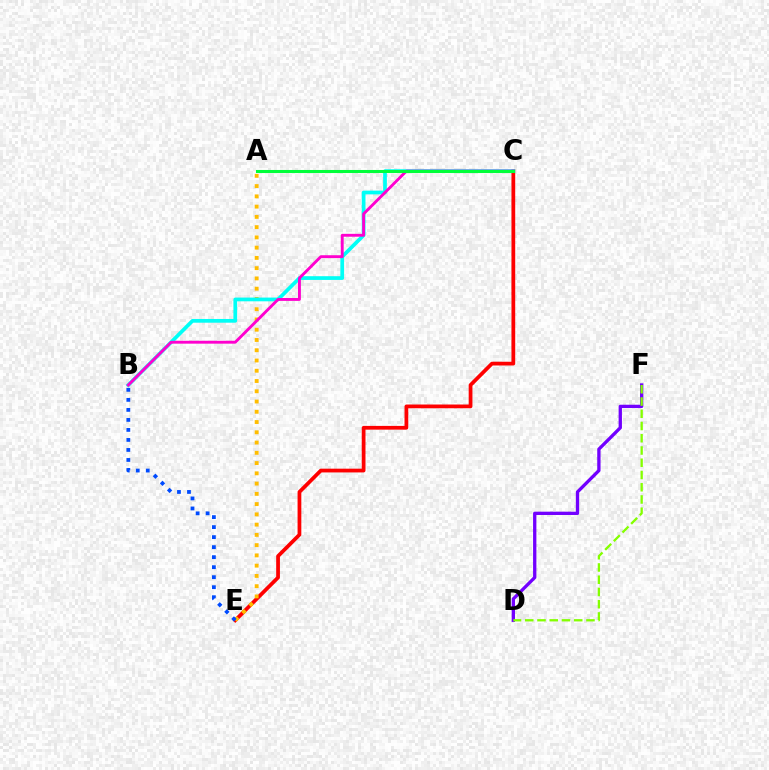{('D', 'F'): [{'color': '#7200ff', 'line_style': 'solid', 'thickness': 2.38}, {'color': '#84ff00', 'line_style': 'dashed', 'thickness': 1.66}], ('C', 'E'): [{'color': '#ff0000', 'line_style': 'solid', 'thickness': 2.7}], ('A', 'E'): [{'color': '#ffbd00', 'line_style': 'dotted', 'thickness': 2.79}], ('B', 'C'): [{'color': '#00fff6', 'line_style': 'solid', 'thickness': 2.69}, {'color': '#ff00cf', 'line_style': 'solid', 'thickness': 2.07}], ('A', 'C'): [{'color': '#00ff39', 'line_style': 'solid', 'thickness': 2.21}], ('B', 'E'): [{'color': '#004bff', 'line_style': 'dotted', 'thickness': 2.72}]}